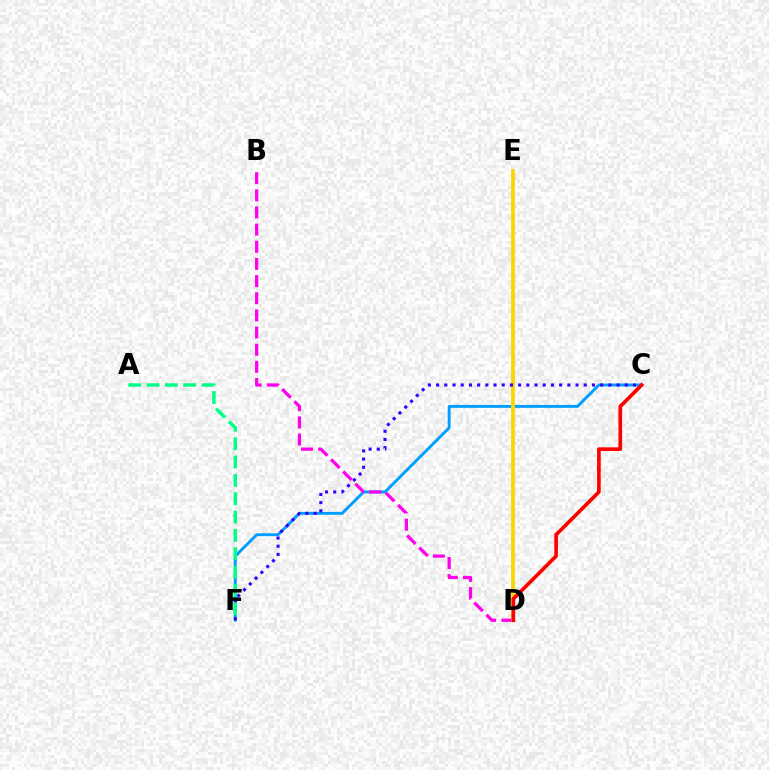{('C', 'F'): [{'color': '#009eff', 'line_style': 'solid', 'thickness': 2.09}, {'color': '#3700ff', 'line_style': 'dotted', 'thickness': 2.23}], ('B', 'D'): [{'color': '#ff00ed', 'line_style': 'dashed', 'thickness': 2.33}], ('D', 'E'): [{'color': '#4fff00', 'line_style': 'solid', 'thickness': 1.71}, {'color': '#ffd500', 'line_style': 'solid', 'thickness': 2.69}], ('A', 'F'): [{'color': '#00ff86', 'line_style': 'dashed', 'thickness': 2.49}], ('C', 'D'): [{'color': '#ff0000', 'line_style': 'solid', 'thickness': 2.63}]}